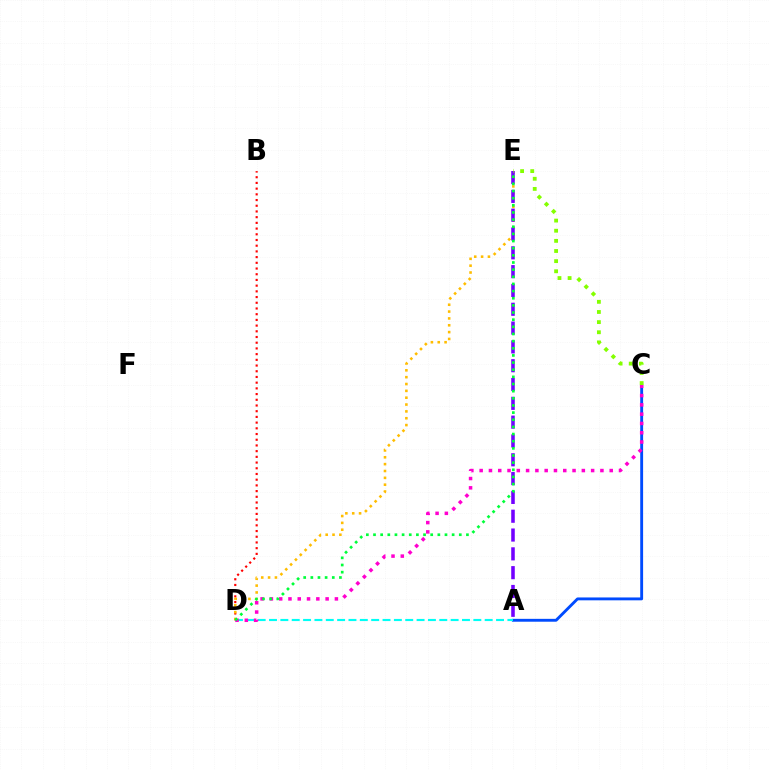{('B', 'D'): [{'color': '#ff0000', 'line_style': 'dotted', 'thickness': 1.55}], ('D', 'E'): [{'color': '#ffbd00', 'line_style': 'dotted', 'thickness': 1.86}, {'color': '#00ff39', 'line_style': 'dotted', 'thickness': 1.94}], ('A', 'C'): [{'color': '#004bff', 'line_style': 'solid', 'thickness': 2.07}], ('A', 'D'): [{'color': '#00fff6', 'line_style': 'dashed', 'thickness': 1.54}], ('C', 'D'): [{'color': '#ff00cf', 'line_style': 'dotted', 'thickness': 2.52}], ('A', 'E'): [{'color': '#7200ff', 'line_style': 'dashed', 'thickness': 2.56}], ('C', 'E'): [{'color': '#84ff00', 'line_style': 'dotted', 'thickness': 2.75}]}